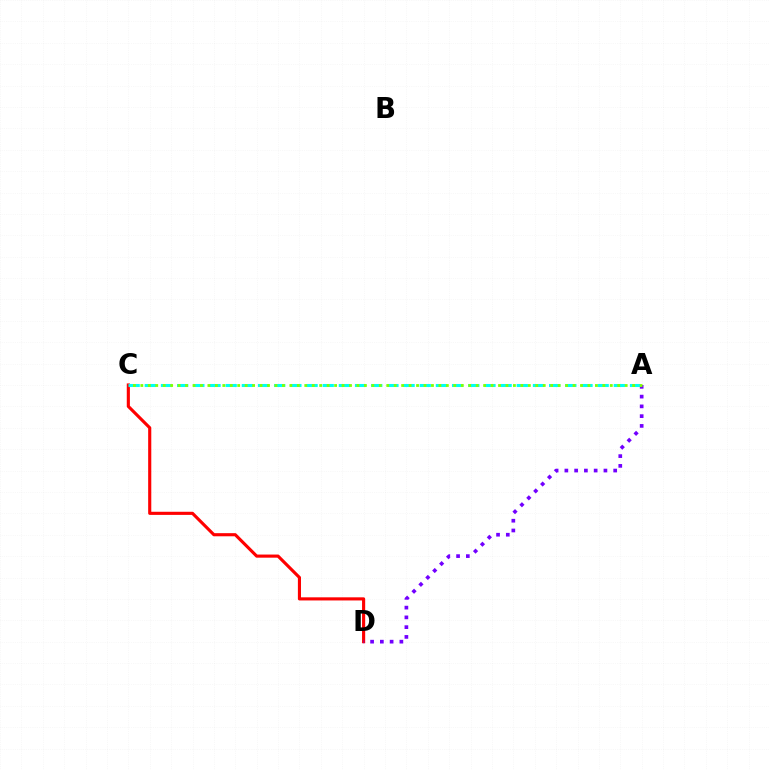{('C', 'D'): [{'color': '#ff0000', 'line_style': 'solid', 'thickness': 2.25}], ('A', 'D'): [{'color': '#7200ff', 'line_style': 'dotted', 'thickness': 2.65}], ('A', 'C'): [{'color': '#00fff6', 'line_style': 'dashed', 'thickness': 2.2}, {'color': '#84ff00', 'line_style': 'dotted', 'thickness': 2.02}]}